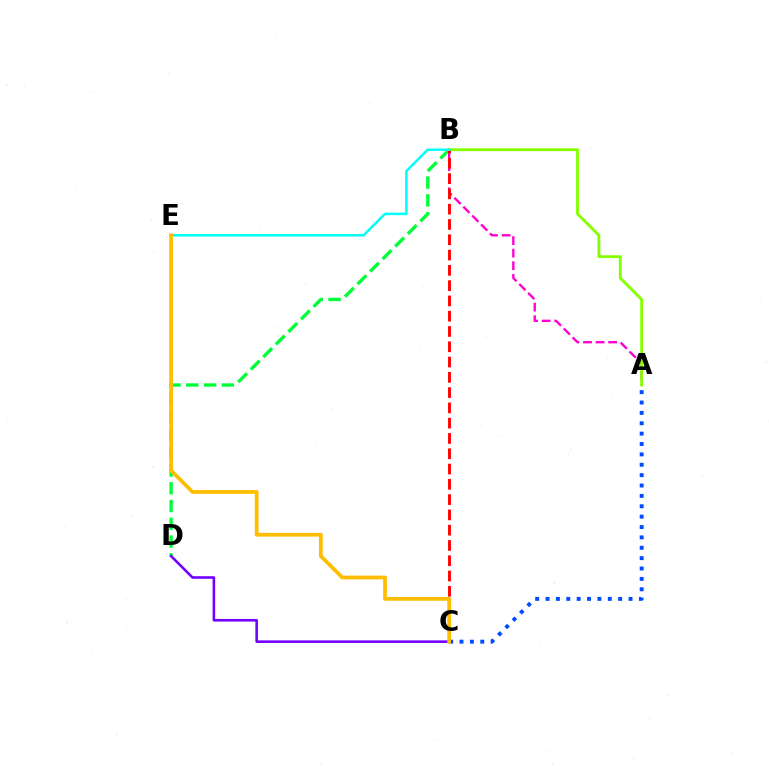{('A', 'C'): [{'color': '#004bff', 'line_style': 'dotted', 'thickness': 2.82}], ('A', 'B'): [{'color': '#ff00cf', 'line_style': 'dashed', 'thickness': 1.71}, {'color': '#84ff00', 'line_style': 'solid', 'thickness': 2.06}], ('B', 'D'): [{'color': '#00ff39', 'line_style': 'dashed', 'thickness': 2.41}], ('C', 'D'): [{'color': '#7200ff', 'line_style': 'solid', 'thickness': 1.87}], ('B', 'C'): [{'color': '#ff0000', 'line_style': 'dashed', 'thickness': 2.08}], ('B', 'E'): [{'color': '#00fff6', 'line_style': 'solid', 'thickness': 1.8}], ('C', 'E'): [{'color': '#ffbd00', 'line_style': 'solid', 'thickness': 2.71}]}